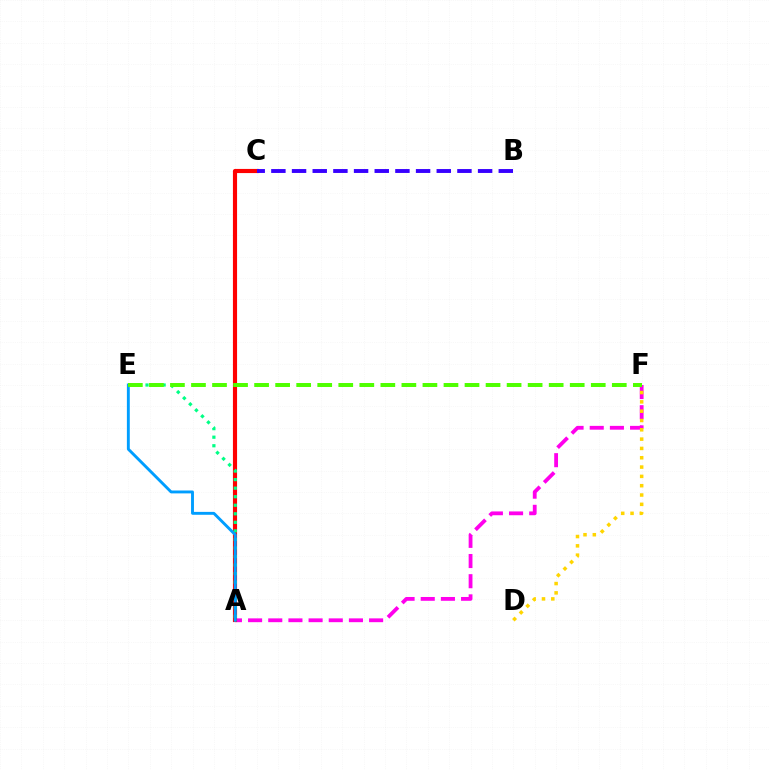{('A', 'F'): [{'color': '#ff00ed', 'line_style': 'dashed', 'thickness': 2.74}], ('A', 'C'): [{'color': '#ff0000', 'line_style': 'solid', 'thickness': 2.98}], ('D', 'F'): [{'color': '#ffd500', 'line_style': 'dotted', 'thickness': 2.53}], ('A', 'E'): [{'color': '#00ff86', 'line_style': 'dotted', 'thickness': 2.32}, {'color': '#009eff', 'line_style': 'solid', 'thickness': 2.08}], ('B', 'C'): [{'color': '#3700ff', 'line_style': 'dashed', 'thickness': 2.81}], ('E', 'F'): [{'color': '#4fff00', 'line_style': 'dashed', 'thickness': 2.86}]}